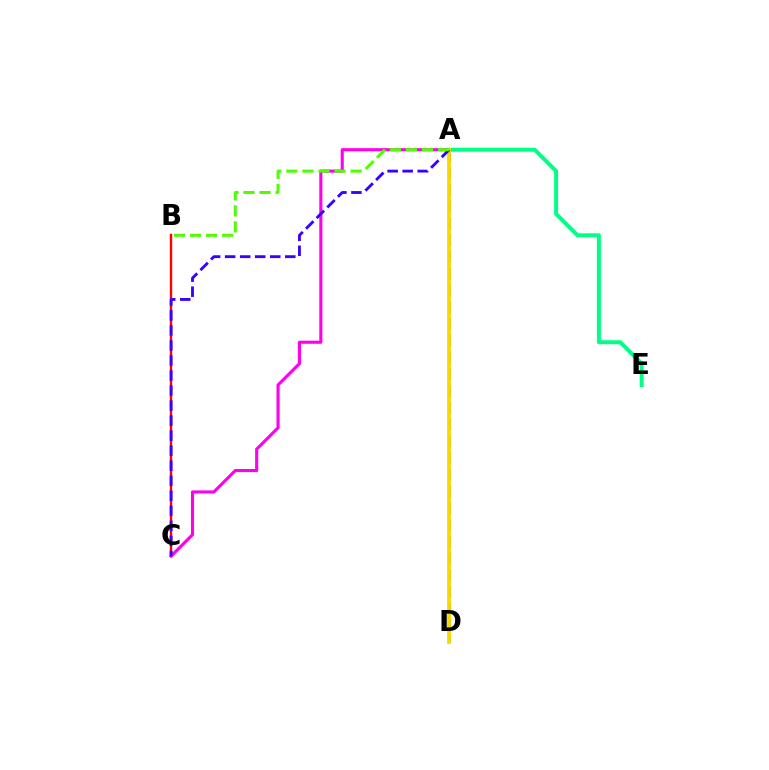{('B', 'C'): [{'color': '#ff0000', 'line_style': 'solid', 'thickness': 1.74}], ('A', 'C'): [{'color': '#ff00ed', 'line_style': 'solid', 'thickness': 2.24}, {'color': '#3700ff', 'line_style': 'dashed', 'thickness': 2.04}], ('A', 'D'): [{'color': '#009eff', 'line_style': 'dashed', 'thickness': 2.28}, {'color': '#ffd500', 'line_style': 'solid', 'thickness': 2.71}], ('A', 'E'): [{'color': '#00ff86', 'line_style': 'solid', 'thickness': 2.86}], ('A', 'B'): [{'color': '#4fff00', 'line_style': 'dashed', 'thickness': 2.18}]}